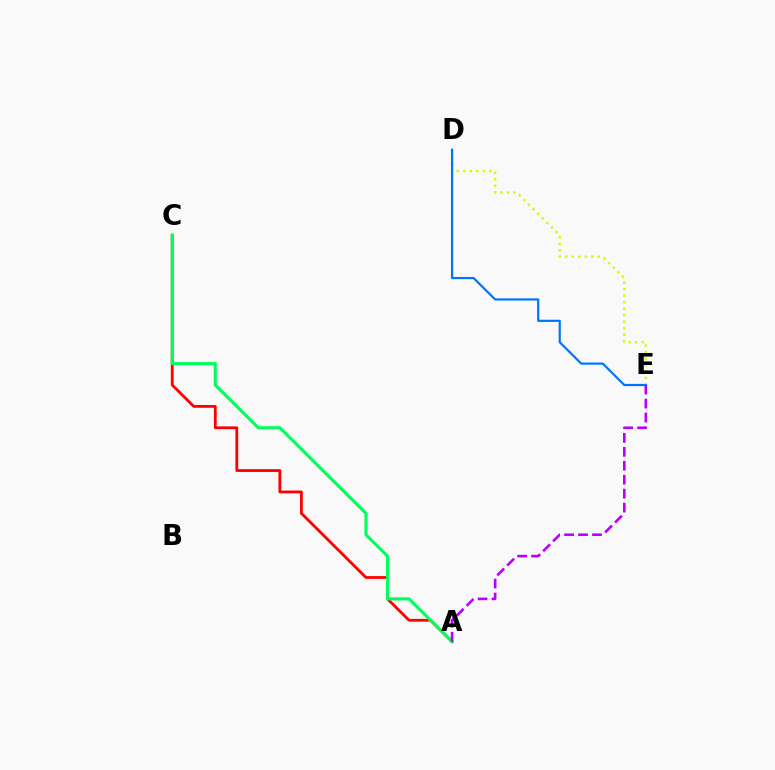{('A', 'C'): [{'color': '#ff0000', 'line_style': 'solid', 'thickness': 2.01}, {'color': '#00ff5c', 'line_style': 'solid', 'thickness': 2.23}], ('D', 'E'): [{'color': '#d1ff00', 'line_style': 'dotted', 'thickness': 1.76}, {'color': '#0074ff', 'line_style': 'solid', 'thickness': 1.58}], ('A', 'E'): [{'color': '#b900ff', 'line_style': 'dashed', 'thickness': 1.9}]}